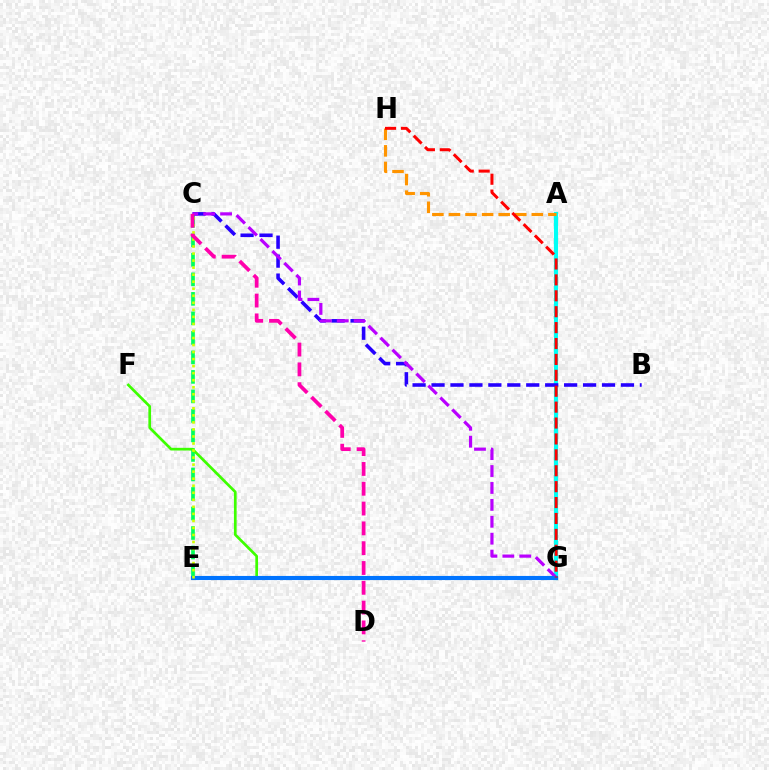{('A', 'G'): [{'color': '#00fff6', 'line_style': 'solid', 'thickness': 2.98}], ('C', 'E'): [{'color': '#00ff5c', 'line_style': 'dashed', 'thickness': 2.65}, {'color': '#d1ff00', 'line_style': 'dotted', 'thickness': 1.91}], ('B', 'C'): [{'color': '#2500ff', 'line_style': 'dashed', 'thickness': 2.57}], ('F', 'G'): [{'color': '#3dff00', 'line_style': 'solid', 'thickness': 1.94}], ('C', 'G'): [{'color': '#b900ff', 'line_style': 'dashed', 'thickness': 2.3}], ('A', 'H'): [{'color': '#ff9400', 'line_style': 'dashed', 'thickness': 2.25}], ('E', 'G'): [{'color': '#0074ff', 'line_style': 'solid', 'thickness': 2.96}], ('G', 'H'): [{'color': '#ff0000', 'line_style': 'dashed', 'thickness': 2.16}], ('C', 'D'): [{'color': '#ff00ac', 'line_style': 'dashed', 'thickness': 2.69}]}